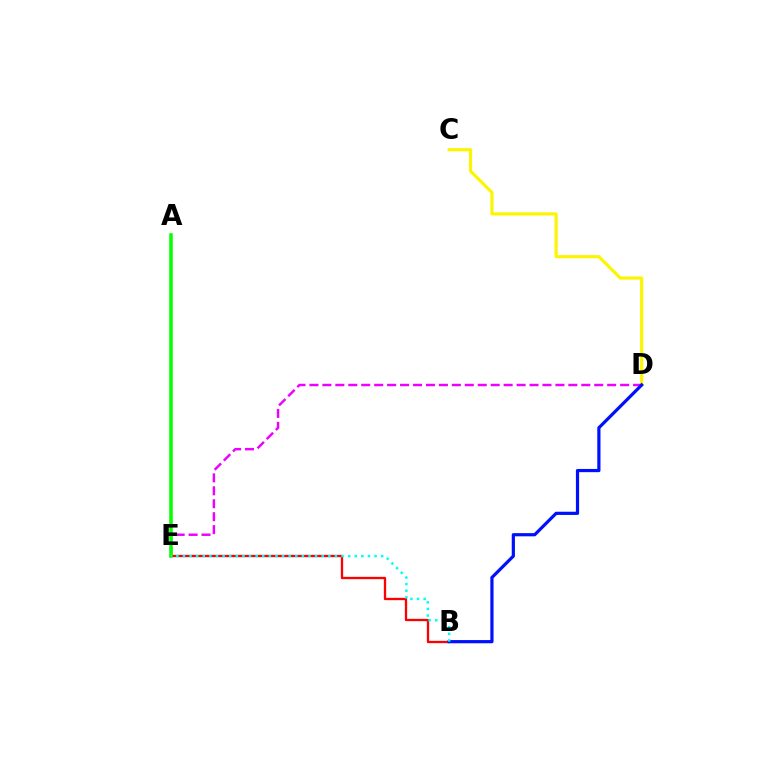{('B', 'E'): [{'color': '#ff0000', 'line_style': 'solid', 'thickness': 1.67}, {'color': '#00fff6', 'line_style': 'dotted', 'thickness': 1.8}], ('C', 'D'): [{'color': '#fcf500', 'line_style': 'solid', 'thickness': 2.27}], ('D', 'E'): [{'color': '#ee00ff', 'line_style': 'dashed', 'thickness': 1.76}], ('B', 'D'): [{'color': '#0010ff', 'line_style': 'solid', 'thickness': 2.3}], ('A', 'E'): [{'color': '#08ff00', 'line_style': 'solid', 'thickness': 2.55}]}